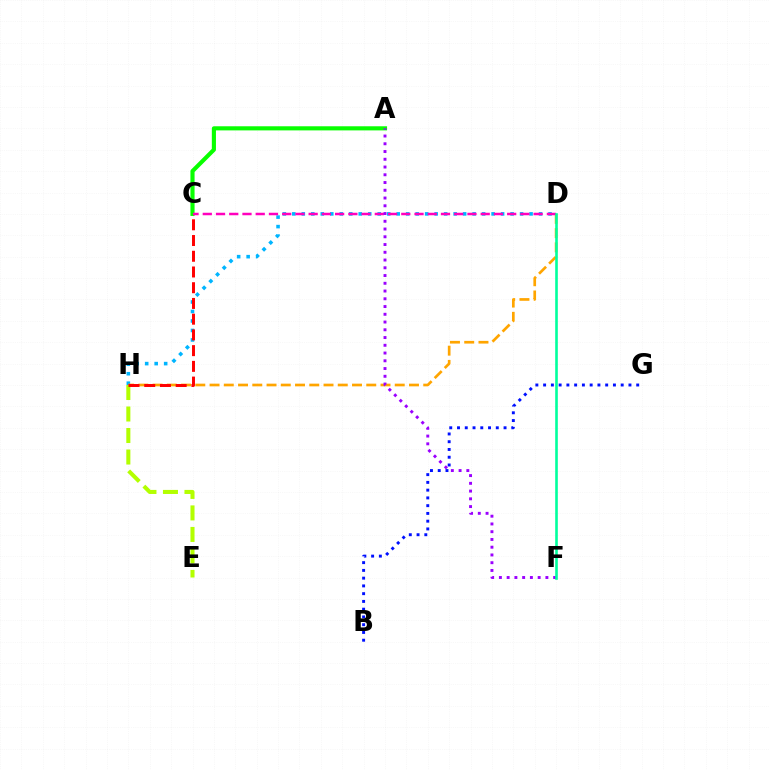{('D', 'H'): [{'color': '#00b5ff', 'line_style': 'dotted', 'thickness': 2.58}, {'color': '#ffa500', 'line_style': 'dashed', 'thickness': 1.94}], ('E', 'H'): [{'color': '#b3ff00', 'line_style': 'dashed', 'thickness': 2.92}], ('A', 'C'): [{'color': '#08ff00', 'line_style': 'solid', 'thickness': 2.97}], ('C', 'H'): [{'color': '#ff0000', 'line_style': 'dashed', 'thickness': 2.14}], ('C', 'D'): [{'color': '#ff00bd', 'line_style': 'dashed', 'thickness': 1.8}], ('A', 'F'): [{'color': '#9b00ff', 'line_style': 'dotted', 'thickness': 2.11}], ('B', 'G'): [{'color': '#0010ff', 'line_style': 'dotted', 'thickness': 2.11}], ('D', 'F'): [{'color': '#00ff9d', 'line_style': 'solid', 'thickness': 1.89}]}